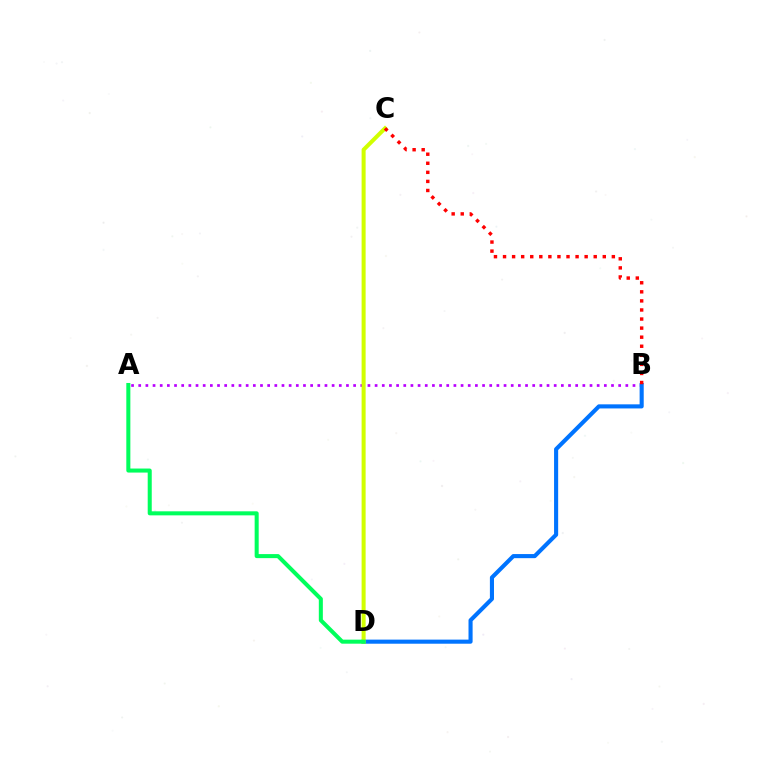{('A', 'B'): [{'color': '#b900ff', 'line_style': 'dotted', 'thickness': 1.95}], ('B', 'D'): [{'color': '#0074ff', 'line_style': 'solid', 'thickness': 2.95}], ('C', 'D'): [{'color': '#d1ff00', 'line_style': 'solid', 'thickness': 2.9}], ('B', 'C'): [{'color': '#ff0000', 'line_style': 'dotted', 'thickness': 2.46}], ('A', 'D'): [{'color': '#00ff5c', 'line_style': 'solid', 'thickness': 2.91}]}